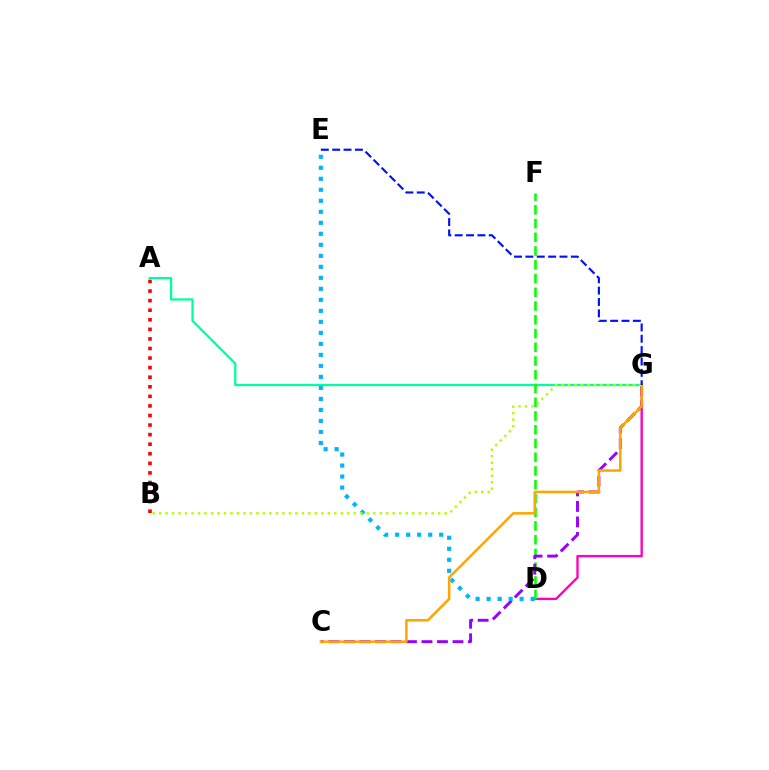{('A', 'G'): [{'color': '#00ff9d', 'line_style': 'solid', 'thickness': 1.63}], ('D', 'G'): [{'color': '#ff00bd', 'line_style': 'solid', 'thickness': 1.7}], ('A', 'B'): [{'color': '#ff0000', 'line_style': 'dotted', 'thickness': 2.6}], ('D', 'F'): [{'color': '#08ff00', 'line_style': 'dashed', 'thickness': 1.87}], ('C', 'G'): [{'color': '#9b00ff', 'line_style': 'dashed', 'thickness': 2.11}, {'color': '#ffa500', 'line_style': 'solid', 'thickness': 1.82}], ('D', 'E'): [{'color': '#00b5ff', 'line_style': 'dotted', 'thickness': 2.99}], ('B', 'G'): [{'color': '#b3ff00', 'line_style': 'dotted', 'thickness': 1.76}], ('E', 'G'): [{'color': '#0010ff', 'line_style': 'dashed', 'thickness': 1.54}]}